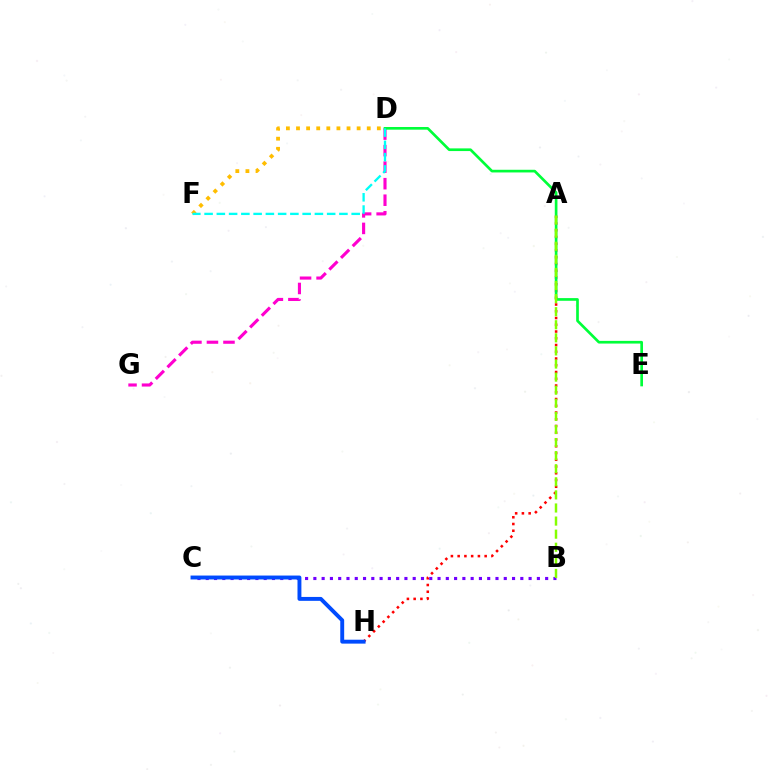{('D', 'G'): [{'color': '#ff00cf', 'line_style': 'dashed', 'thickness': 2.25}], ('A', 'H'): [{'color': '#ff0000', 'line_style': 'dotted', 'thickness': 1.83}], ('D', 'E'): [{'color': '#00ff39', 'line_style': 'solid', 'thickness': 1.93}], ('B', 'C'): [{'color': '#7200ff', 'line_style': 'dotted', 'thickness': 2.25}], ('D', 'F'): [{'color': '#ffbd00', 'line_style': 'dotted', 'thickness': 2.75}, {'color': '#00fff6', 'line_style': 'dashed', 'thickness': 1.67}], ('C', 'H'): [{'color': '#004bff', 'line_style': 'solid', 'thickness': 2.81}], ('A', 'B'): [{'color': '#84ff00', 'line_style': 'dashed', 'thickness': 1.78}]}